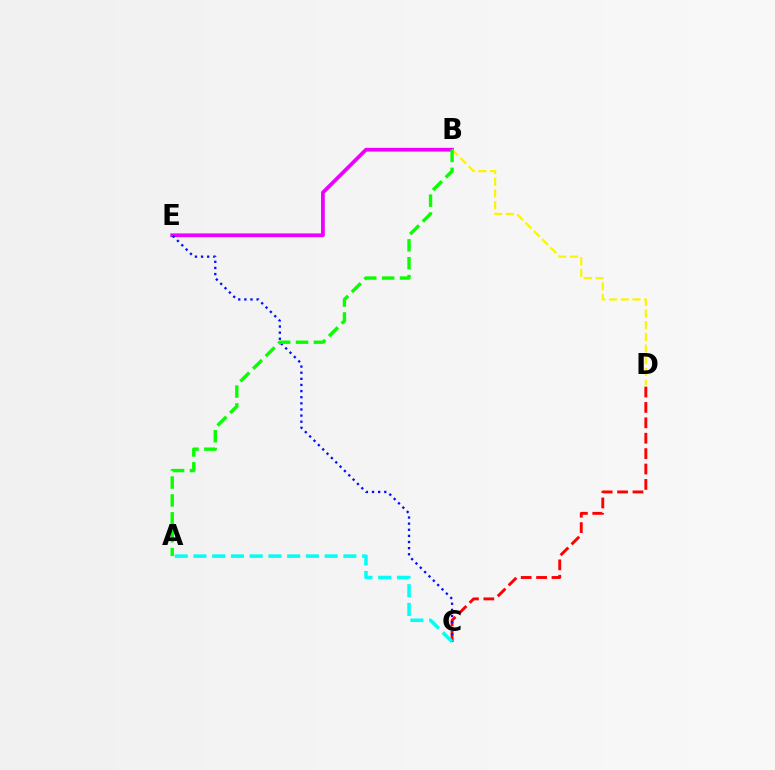{('C', 'D'): [{'color': '#ff0000', 'line_style': 'dashed', 'thickness': 2.09}], ('B', 'E'): [{'color': '#ee00ff', 'line_style': 'solid', 'thickness': 2.71}], ('B', 'D'): [{'color': '#fcf500', 'line_style': 'dashed', 'thickness': 1.59}], ('C', 'E'): [{'color': '#0010ff', 'line_style': 'dotted', 'thickness': 1.66}], ('A', 'B'): [{'color': '#08ff00', 'line_style': 'dashed', 'thickness': 2.43}], ('A', 'C'): [{'color': '#00fff6', 'line_style': 'dashed', 'thickness': 2.55}]}